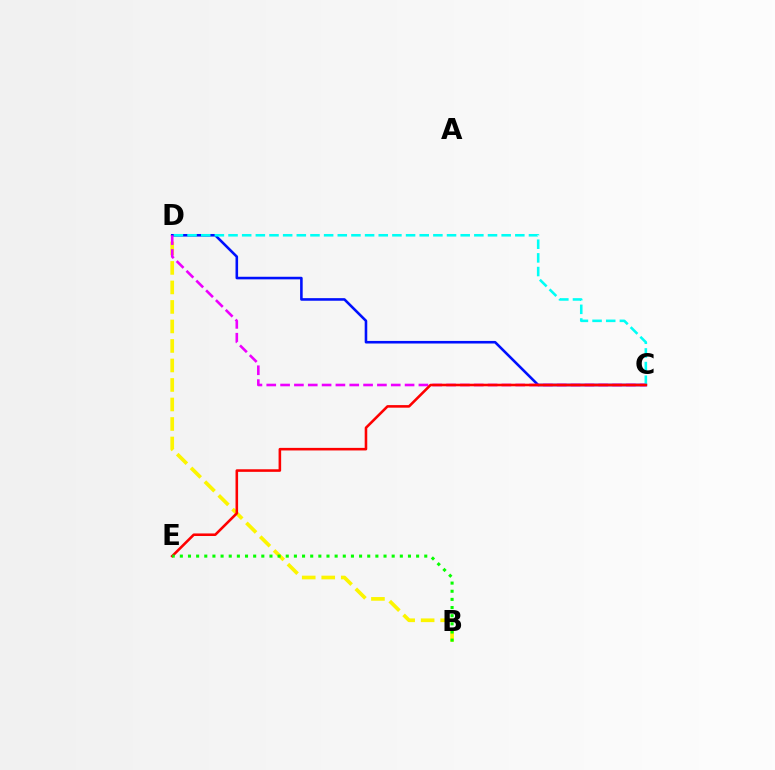{('B', 'D'): [{'color': '#fcf500', 'line_style': 'dashed', 'thickness': 2.65}], ('C', 'D'): [{'color': '#0010ff', 'line_style': 'solid', 'thickness': 1.86}, {'color': '#00fff6', 'line_style': 'dashed', 'thickness': 1.86}, {'color': '#ee00ff', 'line_style': 'dashed', 'thickness': 1.88}], ('C', 'E'): [{'color': '#ff0000', 'line_style': 'solid', 'thickness': 1.85}], ('B', 'E'): [{'color': '#08ff00', 'line_style': 'dotted', 'thickness': 2.21}]}